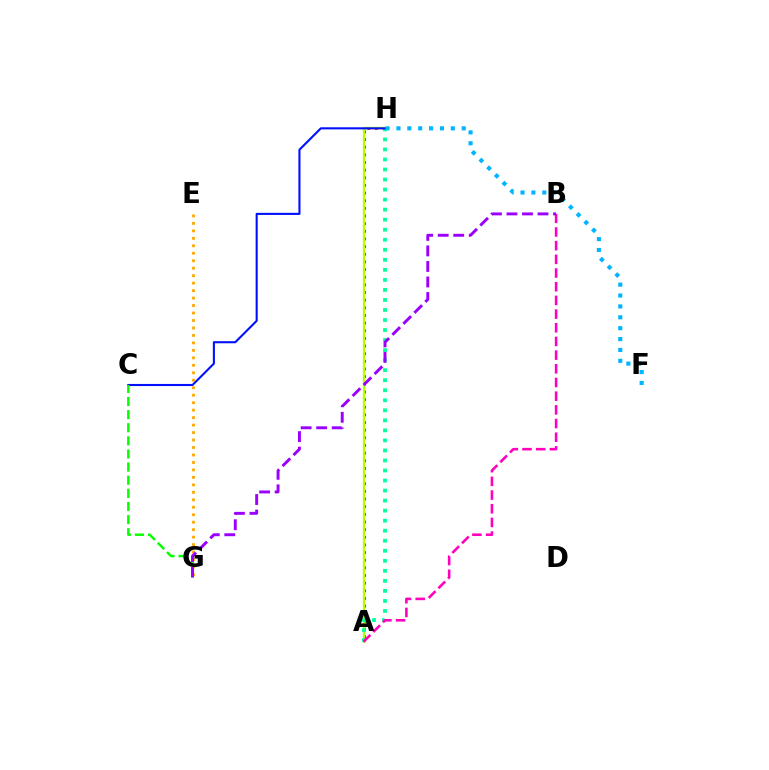{('A', 'H'): [{'color': '#ff0000', 'line_style': 'dotted', 'thickness': 2.08}, {'color': '#b3ff00', 'line_style': 'solid', 'thickness': 1.68}, {'color': '#00ff9d', 'line_style': 'dotted', 'thickness': 2.73}], ('E', 'G'): [{'color': '#ffa500', 'line_style': 'dotted', 'thickness': 2.03}], ('C', 'H'): [{'color': '#0010ff', 'line_style': 'solid', 'thickness': 1.51}], ('F', 'H'): [{'color': '#00b5ff', 'line_style': 'dotted', 'thickness': 2.96}], ('C', 'G'): [{'color': '#08ff00', 'line_style': 'dashed', 'thickness': 1.78}], ('A', 'B'): [{'color': '#ff00bd', 'line_style': 'dashed', 'thickness': 1.86}], ('B', 'G'): [{'color': '#9b00ff', 'line_style': 'dashed', 'thickness': 2.11}]}